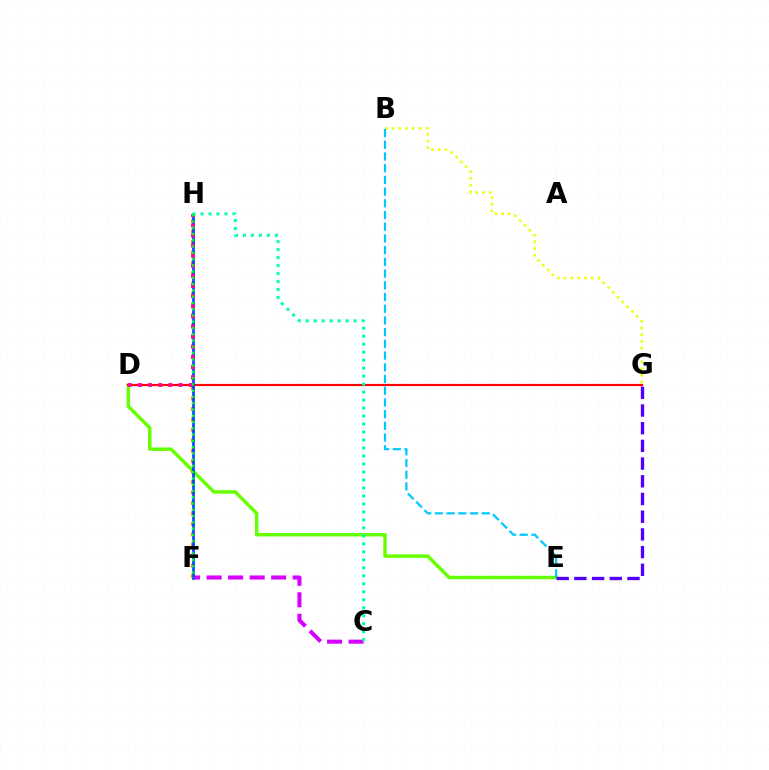{('D', 'E'): [{'color': '#66ff00', 'line_style': 'solid', 'thickness': 2.48}], ('B', 'G'): [{'color': '#eeff00', 'line_style': 'dotted', 'thickness': 1.84}], ('C', 'F'): [{'color': '#d600ff', 'line_style': 'dashed', 'thickness': 2.92}], ('B', 'E'): [{'color': '#00c7ff', 'line_style': 'dashed', 'thickness': 1.59}], ('F', 'H'): [{'color': '#ff8800', 'line_style': 'dotted', 'thickness': 2.84}, {'color': '#003fff', 'line_style': 'solid', 'thickness': 1.87}, {'color': '#00ff27', 'line_style': 'dotted', 'thickness': 1.7}], ('D', 'G'): [{'color': '#ff0000', 'line_style': 'solid', 'thickness': 1.57}], ('D', 'H'): [{'color': '#ff00a0', 'line_style': 'dotted', 'thickness': 2.75}], ('C', 'H'): [{'color': '#00ffaf', 'line_style': 'dotted', 'thickness': 2.17}], ('E', 'G'): [{'color': '#4f00ff', 'line_style': 'dashed', 'thickness': 2.4}]}